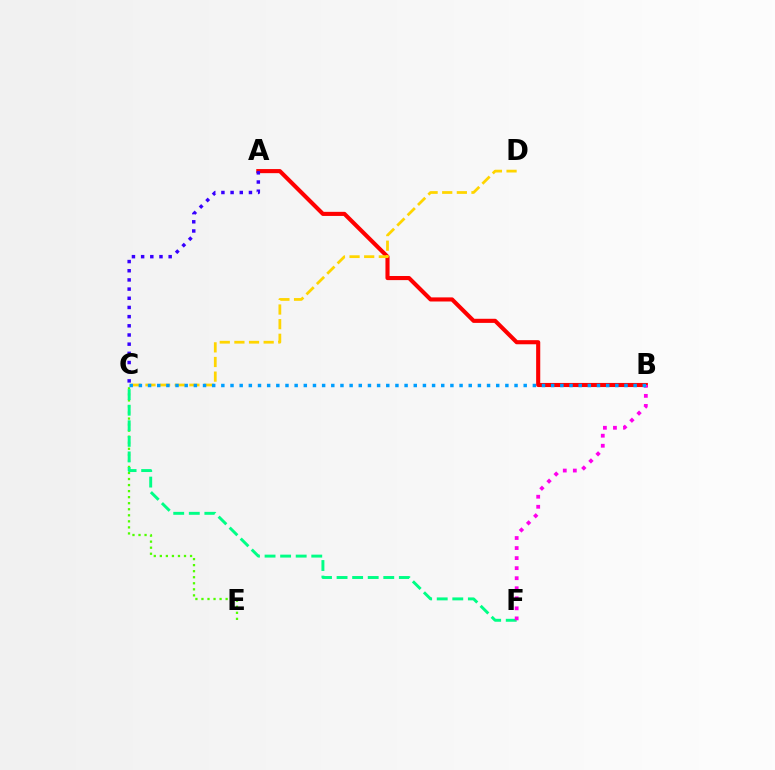{('A', 'B'): [{'color': '#ff0000', 'line_style': 'solid', 'thickness': 2.96}], ('C', 'D'): [{'color': '#ffd500', 'line_style': 'dashed', 'thickness': 1.99}], ('C', 'E'): [{'color': '#4fff00', 'line_style': 'dotted', 'thickness': 1.64}], ('C', 'F'): [{'color': '#00ff86', 'line_style': 'dashed', 'thickness': 2.11}], ('A', 'C'): [{'color': '#3700ff', 'line_style': 'dotted', 'thickness': 2.49}], ('B', 'F'): [{'color': '#ff00ed', 'line_style': 'dotted', 'thickness': 2.73}], ('B', 'C'): [{'color': '#009eff', 'line_style': 'dotted', 'thickness': 2.49}]}